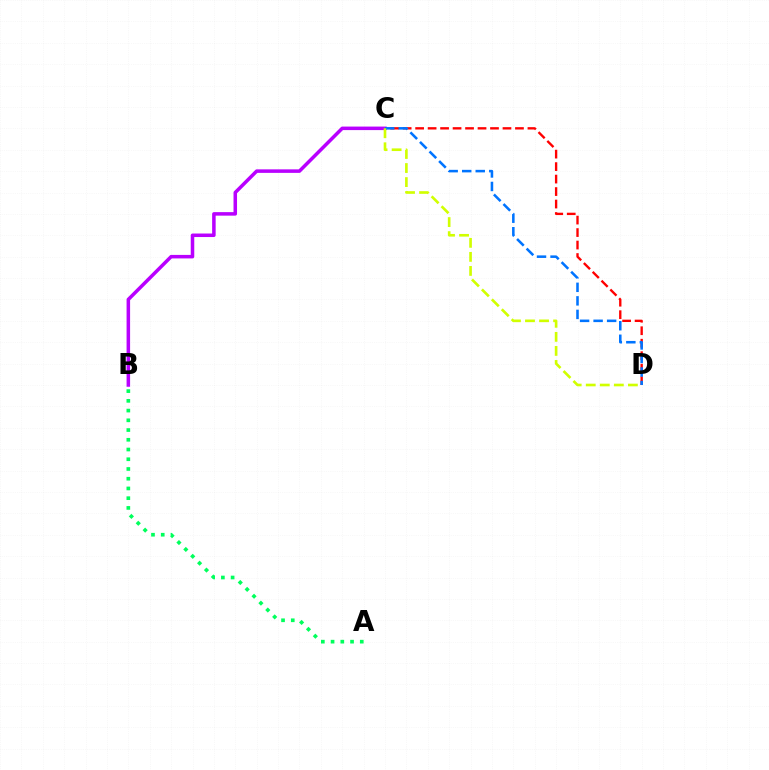{('C', 'D'): [{'color': '#ff0000', 'line_style': 'dashed', 'thickness': 1.7}, {'color': '#0074ff', 'line_style': 'dashed', 'thickness': 1.84}, {'color': '#d1ff00', 'line_style': 'dashed', 'thickness': 1.91}], ('A', 'B'): [{'color': '#00ff5c', 'line_style': 'dotted', 'thickness': 2.64}], ('B', 'C'): [{'color': '#b900ff', 'line_style': 'solid', 'thickness': 2.54}]}